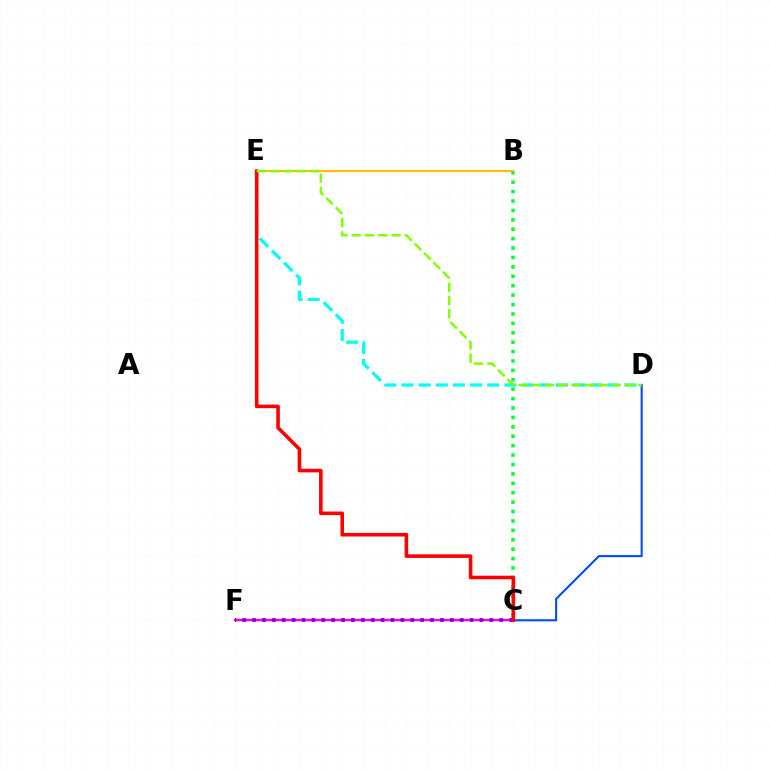{('D', 'E'): [{'color': '#00fff6', 'line_style': 'dashed', 'thickness': 2.33}, {'color': '#84ff00', 'line_style': 'dashed', 'thickness': 1.81}], ('B', 'C'): [{'color': '#00ff39', 'line_style': 'dotted', 'thickness': 2.56}], ('C', 'F'): [{'color': '#ff00cf', 'line_style': 'solid', 'thickness': 1.77}, {'color': '#7200ff', 'line_style': 'dotted', 'thickness': 2.69}], ('B', 'E'): [{'color': '#ffbd00', 'line_style': 'solid', 'thickness': 1.57}], ('C', 'D'): [{'color': '#004bff', 'line_style': 'solid', 'thickness': 1.51}], ('C', 'E'): [{'color': '#ff0000', 'line_style': 'solid', 'thickness': 2.58}]}